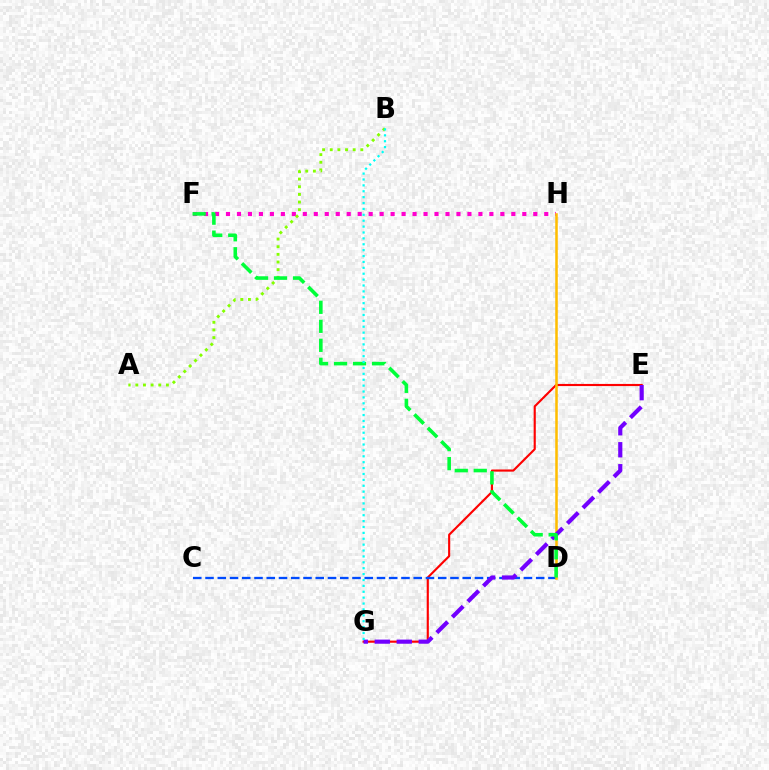{('E', 'G'): [{'color': '#ff0000', 'line_style': 'solid', 'thickness': 1.54}, {'color': '#7200ff', 'line_style': 'dashed', 'thickness': 2.99}], ('C', 'D'): [{'color': '#004bff', 'line_style': 'dashed', 'thickness': 1.66}], ('F', 'H'): [{'color': '#ff00cf', 'line_style': 'dotted', 'thickness': 2.98}], ('D', 'H'): [{'color': '#ffbd00', 'line_style': 'solid', 'thickness': 1.82}], ('A', 'B'): [{'color': '#84ff00', 'line_style': 'dotted', 'thickness': 2.08}], ('D', 'F'): [{'color': '#00ff39', 'line_style': 'dashed', 'thickness': 2.58}], ('B', 'G'): [{'color': '#00fff6', 'line_style': 'dotted', 'thickness': 1.6}]}